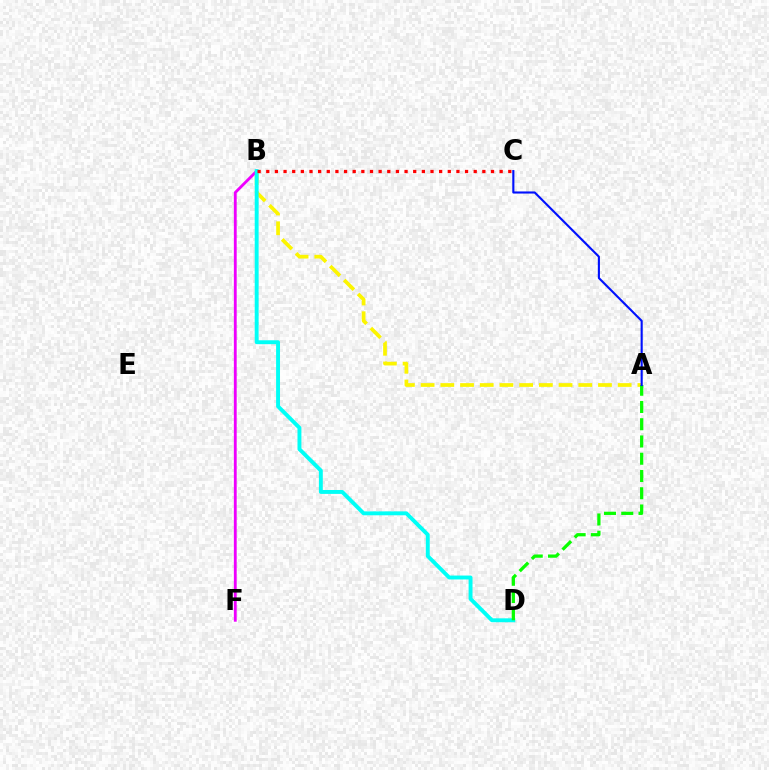{('A', 'B'): [{'color': '#fcf500', 'line_style': 'dashed', 'thickness': 2.68}], ('B', 'F'): [{'color': '#ee00ff', 'line_style': 'solid', 'thickness': 2.04}], ('B', 'D'): [{'color': '#00fff6', 'line_style': 'solid', 'thickness': 2.81}], ('B', 'C'): [{'color': '#ff0000', 'line_style': 'dotted', 'thickness': 2.35}], ('A', 'D'): [{'color': '#08ff00', 'line_style': 'dashed', 'thickness': 2.34}], ('A', 'C'): [{'color': '#0010ff', 'line_style': 'solid', 'thickness': 1.52}]}